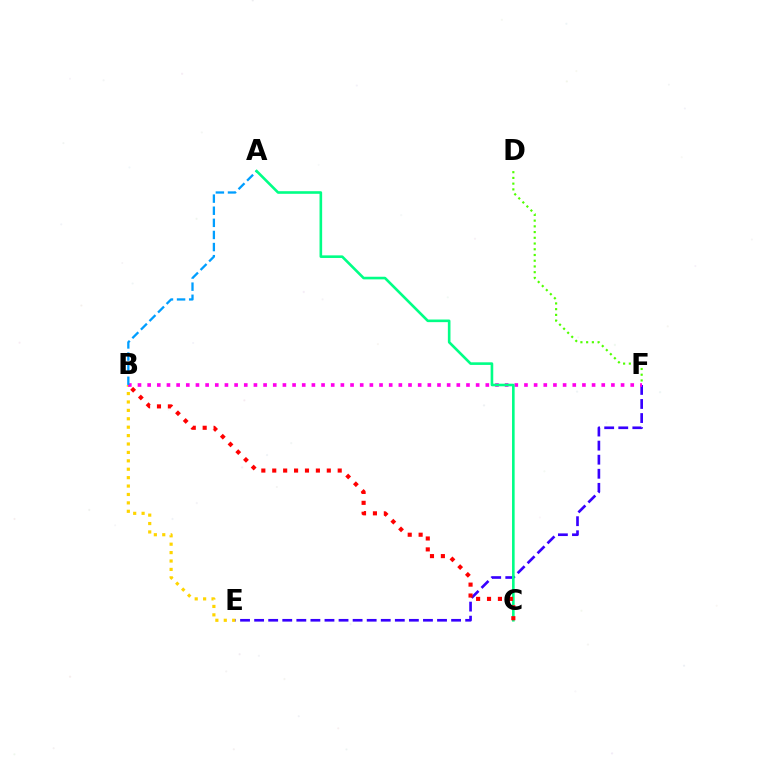{('E', 'F'): [{'color': '#3700ff', 'line_style': 'dashed', 'thickness': 1.91}], ('B', 'E'): [{'color': '#ffd500', 'line_style': 'dotted', 'thickness': 2.28}], ('B', 'F'): [{'color': '#ff00ed', 'line_style': 'dotted', 'thickness': 2.63}], ('A', 'B'): [{'color': '#009eff', 'line_style': 'dashed', 'thickness': 1.65}], ('D', 'F'): [{'color': '#4fff00', 'line_style': 'dotted', 'thickness': 1.56}], ('A', 'C'): [{'color': '#00ff86', 'line_style': 'solid', 'thickness': 1.88}], ('B', 'C'): [{'color': '#ff0000', 'line_style': 'dotted', 'thickness': 2.96}]}